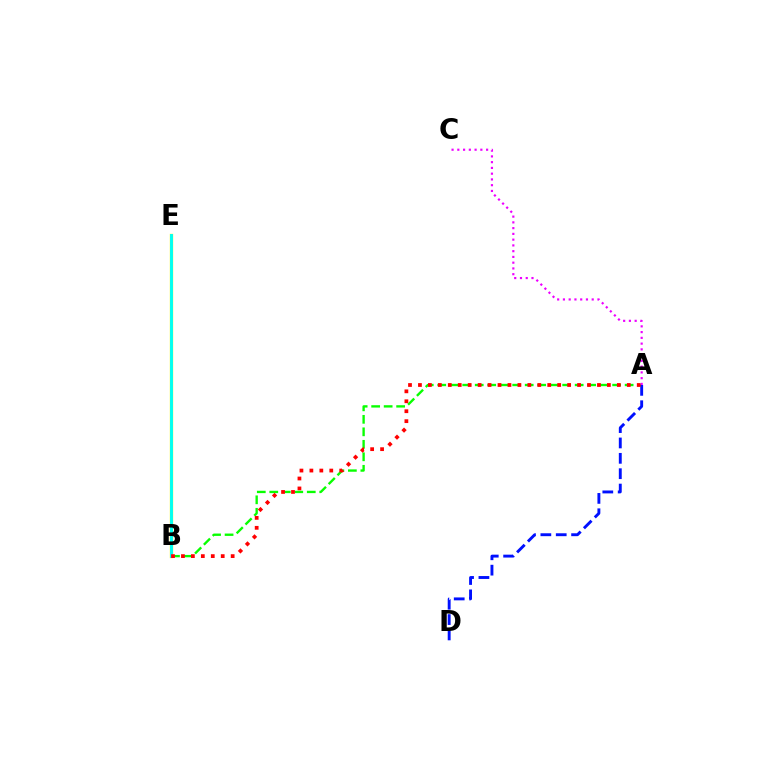{('A', 'B'): [{'color': '#08ff00', 'line_style': 'dashed', 'thickness': 1.7}, {'color': '#ff0000', 'line_style': 'dotted', 'thickness': 2.7}], ('B', 'E'): [{'color': '#fcf500', 'line_style': 'solid', 'thickness': 2.41}, {'color': '#00fff6', 'line_style': 'solid', 'thickness': 2.1}], ('A', 'D'): [{'color': '#0010ff', 'line_style': 'dashed', 'thickness': 2.09}], ('A', 'C'): [{'color': '#ee00ff', 'line_style': 'dotted', 'thickness': 1.56}]}